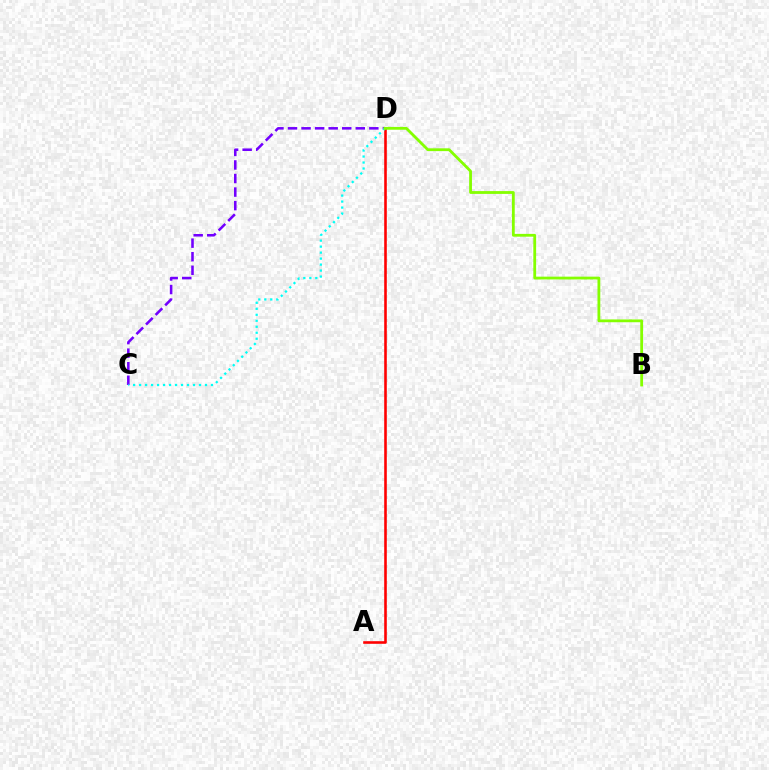{('C', 'D'): [{'color': '#7200ff', 'line_style': 'dashed', 'thickness': 1.84}, {'color': '#00fff6', 'line_style': 'dotted', 'thickness': 1.63}], ('A', 'D'): [{'color': '#ff0000', 'line_style': 'solid', 'thickness': 1.87}], ('B', 'D'): [{'color': '#84ff00', 'line_style': 'solid', 'thickness': 2.02}]}